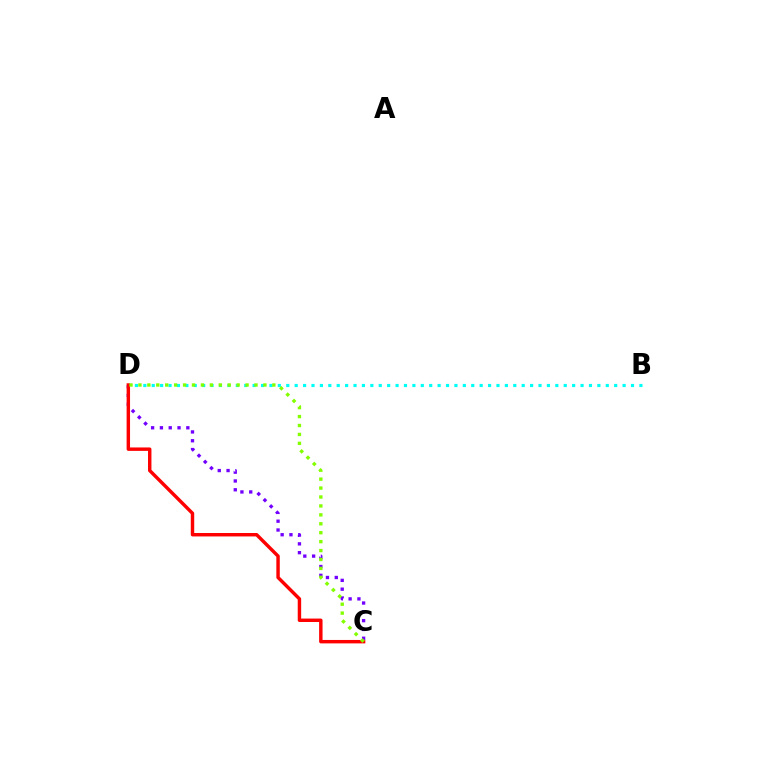{('B', 'D'): [{'color': '#00fff6', 'line_style': 'dotted', 'thickness': 2.28}], ('C', 'D'): [{'color': '#7200ff', 'line_style': 'dotted', 'thickness': 2.39}, {'color': '#ff0000', 'line_style': 'solid', 'thickness': 2.47}, {'color': '#84ff00', 'line_style': 'dotted', 'thickness': 2.43}]}